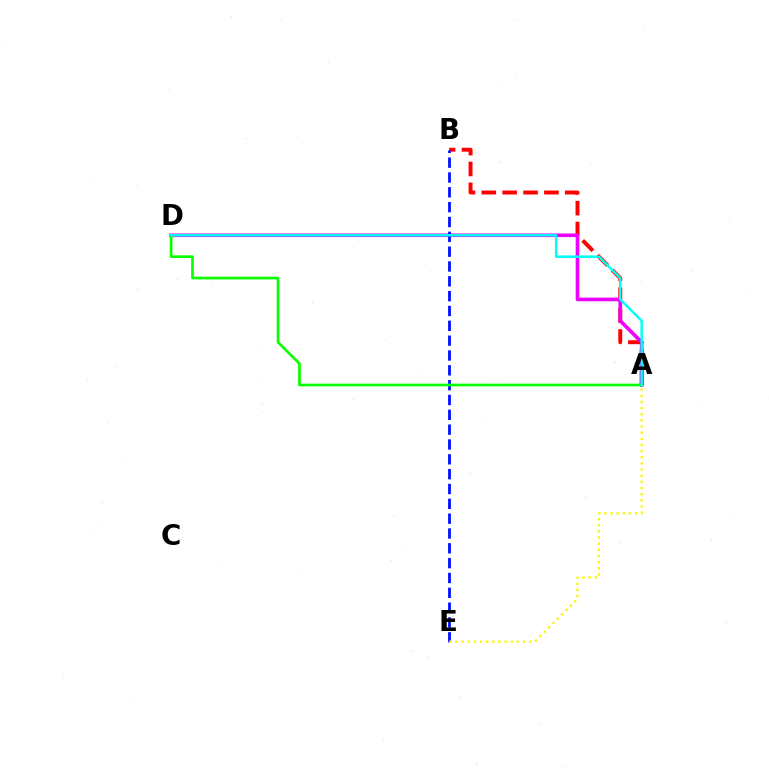{('A', 'B'): [{'color': '#ff0000', 'line_style': 'dashed', 'thickness': 2.84}], ('A', 'D'): [{'color': '#ee00ff', 'line_style': 'solid', 'thickness': 2.61}, {'color': '#08ff00', 'line_style': 'solid', 'thickness': 1.94}, {'color': '#00fff6', 'line_style': 'solid', 'thickness': 1.78}], ('B', 'E'): [{'color': '#0010ff', 'line_style': 'dashed', 'thickness': 2.02}], ('A', 'E'): [{'color': '#fcf500', 'line_style': 'dotted', 'thickness': 1.67}]}